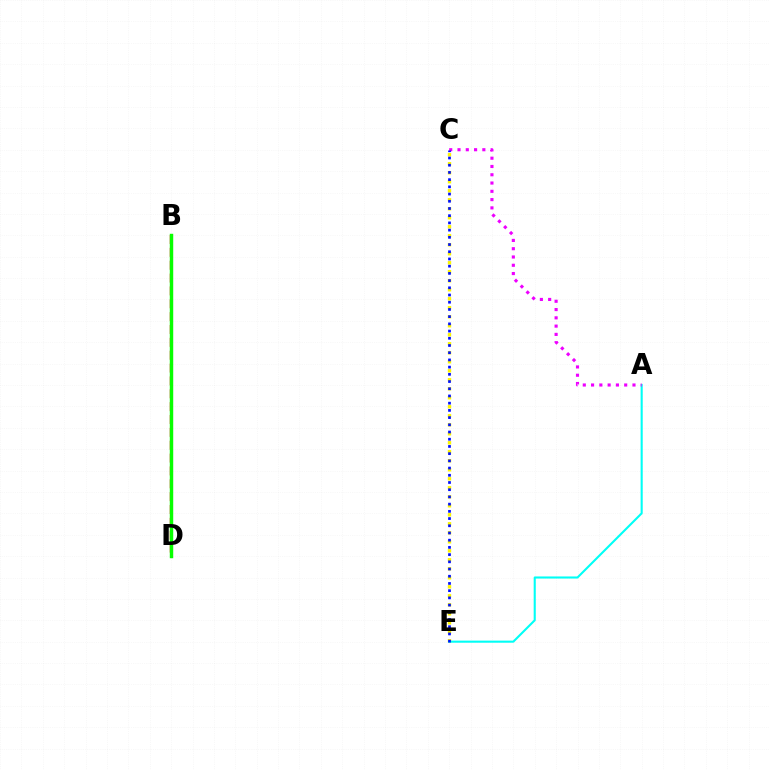{('B', 'D'): [{'color': '#ff0000', 'line_style': 'dashed', 'thickness': 1.75}, {'color': '#08ff00', 'line_style': 'solid', 'thickness': 2.47}], ('C', 'E'): [{'color': '#fcf500', 'line_style': 'dotted', 'thickness': 2.45}, {'color': '#0010ff', 'line_style': 'dotted', 'thickness': 1.96}], ('A', 'E'): [{'color': '#00fff6', 'line_style': 'solid', 'thickness': 1.51}], ('A', 'C'): [{'color': '#ee00ff', 'line_style': 'dotted', 'thickness': 2.25}]}